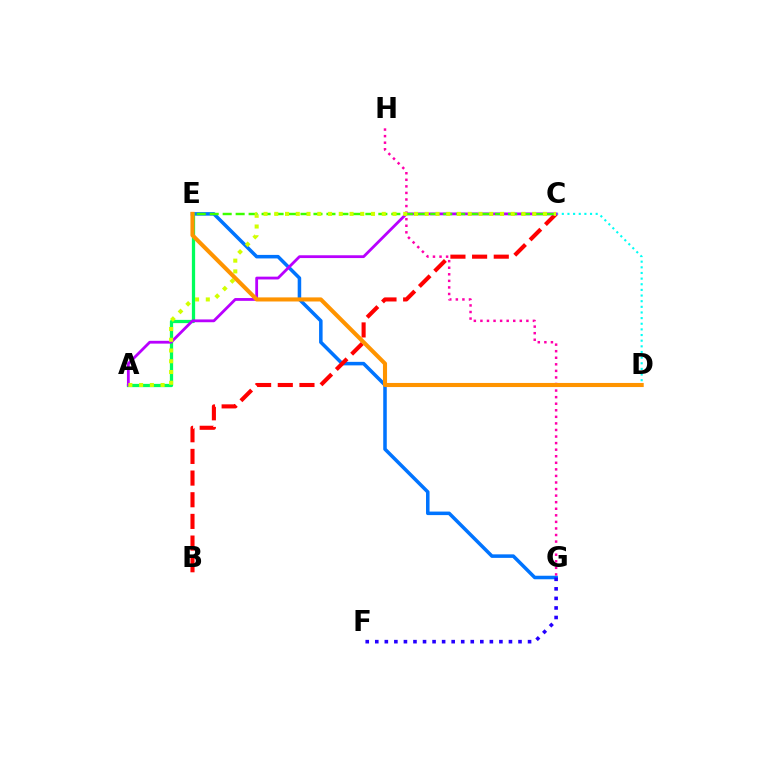{('E', 'G'): [{'color': '#0074ff', 'line_style': 'solid', 'thickness': 2.54}], ('F', 'G'): [{'color': '#2500ff', 'line_style': 'dotted', 'thickness': 2.59}], ('G', 'H'): [{'color': '#ff00ac', 'line_style': 'dotted', 'thickness': 1.78}], ('A', 'E'): [{'color': '#00ff5c', 'line_style': 'solid', 'thickness': 2.34}], ('B', 'C'): [{'color': '#ff0000', 'line_style': 'dashed', 'thickness': 2.94}], ('C', 'D'): [{'color': '#00fff6', 'line_style': 'dotted', 'thickness': 1.53}], ('A', 'C'): [{'color': '#b900ff', 'line_style': 'solid', 'thickness': 2.01}, {'color': '#d1ff00', 'line_style': 'dotted', 'thickness': 2.92}], ('C', 'E'): [{'color': '#3dff00', 'line_style': 'dashed', 'thickness': 1.76}], ('D', 'E'): [{'color': '#ff9400', 'line_style': 'solid', 'thickness': 2.95}]}